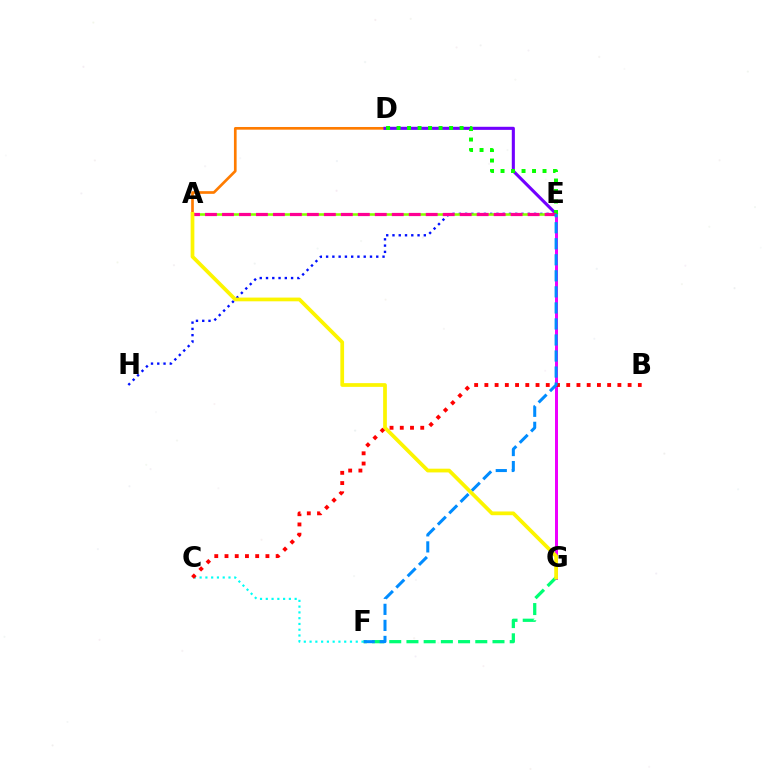{('C', 'F'): [{'color': '#00fff6', 'line_style': 'dotted', 'thickness': 1.57}], ('E', 'G'): [{'color': '#ee00ff', 'line_style': 'solid', 'thickness': 2.15}], ('E', 'H'): [{'color': '#0010ff', 'line_style': 'dotted', 'thickness': 1.7}], ('F', 'G'): [{'color': '#00ff74', 'line_style': 'dashed', 'thickness': 2.34}], ('A', 'D'): [{'color': '#ff7c00', 'line_style': 'solid', 'thickness': 1.93}], ('D', 'E'): [{'color': '#7200ff', 'line_style': 'solid', 'thickness': 2.22}, {'color': '#08ff00', 'line_style': 'dotted', 'thickness': 2.85}], ('A', 'E'): [{'color': '#84ff00', 'line_style': 'solid', 'thickness': 1.85}, {'color': '#ff0094', 'line_style': 'dashed', 'thickness': 2.31}], ('A', 'G'): [{'color': '#fcf500', 'line_style': 'solid', 'thickness': 2.68}], ('B', 'C'): [{'color': '#ff0000', 'line_style': 'dotted', 'thickness': 2.78}], ('E', 'F'): [{'color': '#008cff', 'line_style': 'dashed', 'thickness': 2.18}]}